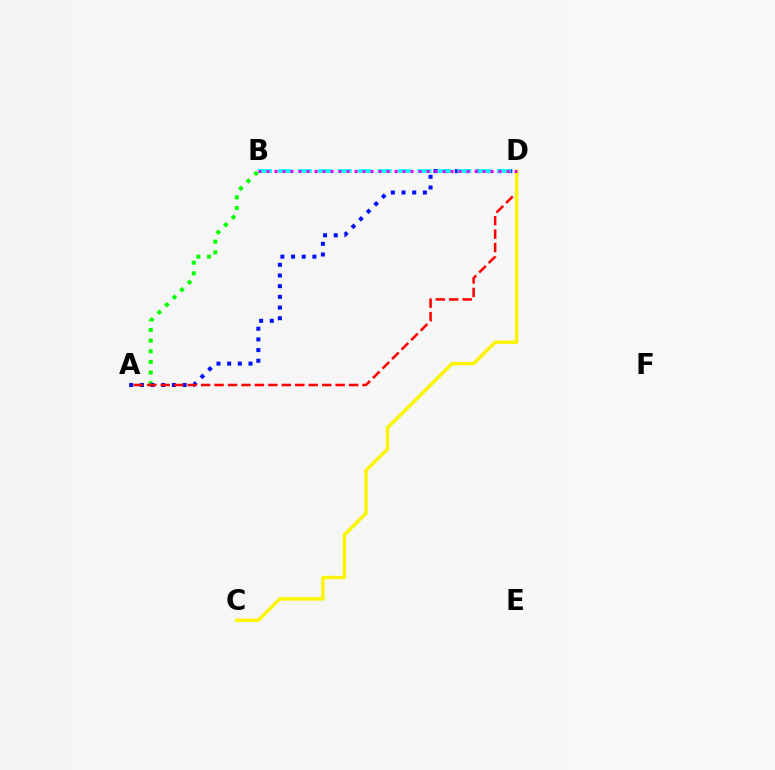{('A', 'B'): [{'color': '#08ff00', 'line_style': 'dotted', 'thickness': 2.89}], ('A', 'D'): [{'color': '#0010ff', 'line_style': 'dotted', 'thickness': 2.9}, {'color': '#ff0000', 'line_style': 'dashed', 'thickness': 1.83}], ('B', 'D'): [{'color': '#00fff6', 'line_style': 'dashed', 'thickness': 2.71}, {'color': '#ee00ff', 'line_style': 'dotted', 'thickness': 2.17}], ('C', 'D'): [{'color': '#fcf500', 'line_style': 'solid', 'thickness': 2.47}]}